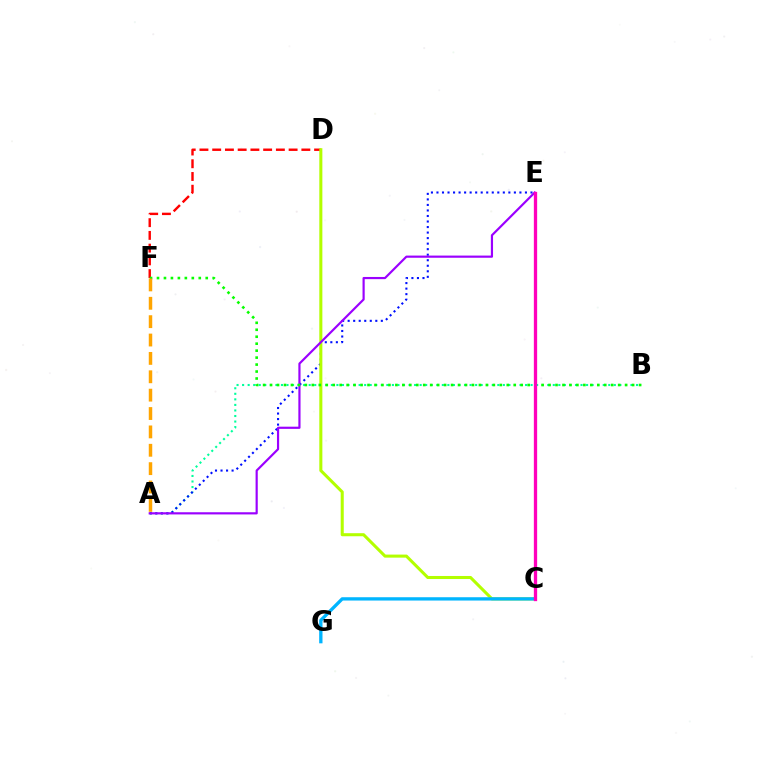{('A', 'B'): [{'color': '#00ff9d', 'line_style': 'dotted', 'thickness': 1.51}], ('D', 'F'): [{'color': '#ff0000', 'line_style': 'dashed', 'thickness': 1.73}], ('A', 'E'): [{'color': '#0010ff', 'line_style': 'dotted', 'thickness': 1.5}, {'color': '#9b00ff', 'line_style': 'solid', 'thickness': 1.57}], ('C', 'D'): [{'color': '#b3ff00', 'line_style': 'solid', 'thickness': 2.2}], ('B', 'F'): [{'color': '#08ff00', 'line_style': 'dotted', 'thickness': 1.89}], ('A', 'F'): [{'color': '#ffa500', 'line_style': 'dashed', 'thickness': 2.5}], ('C', 'G'): [{'color': '#00b5ff', 'line_style': 'solid', 'thickness': 2.39}], ('C', 'E'): [{'color': '#ff00bd', 'line_style': 'solid', 'thickness': 2.37}]}